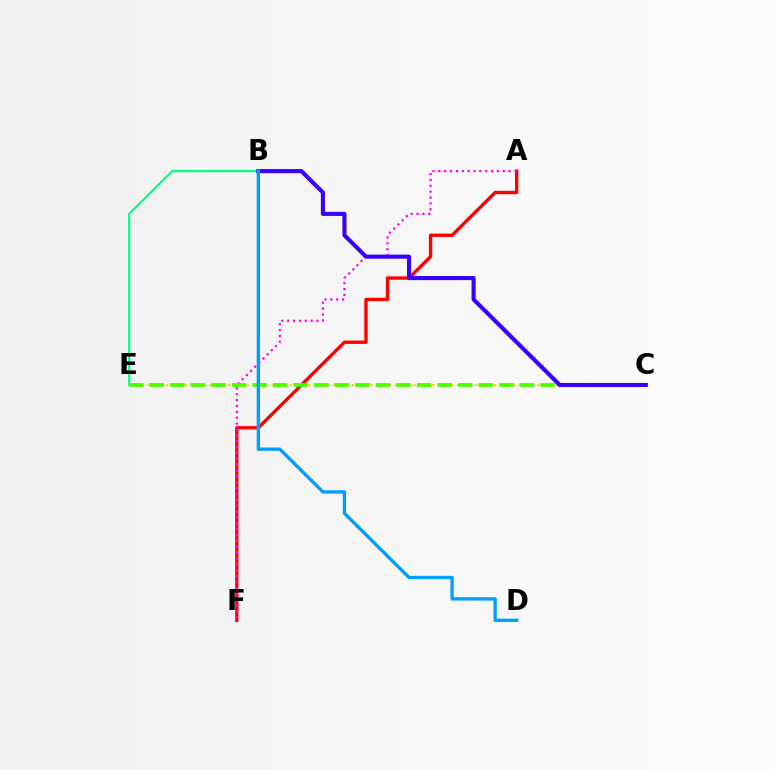{('B', 'E'): [{'color': '#00ff86', 'line_style': 'solid', 'thickness': 1.56}], ('A', 'F'): [{'color': '#ff0000', 'line_style': 'solid', 'thickness': 2.41}, {'color': '#ff00ed', 'line_style': 'dotted', 'thickness': 1.59}], ('C', 'E'): [{'color': '#ffd500', 'line_style': 'dotted', 'thickness': 1.68}, {'color': '#4fff00', 'line_style': 'dashed', 'thickness': 2.79}], ('B', 'C'): [{'color': '#3700ff', 'line_style': 'solid', 'thickness': 2.95}], ('B', 'D'): [{'color': '#009eff', 'line_style': 'solid', 'thickness': 2.4}]}